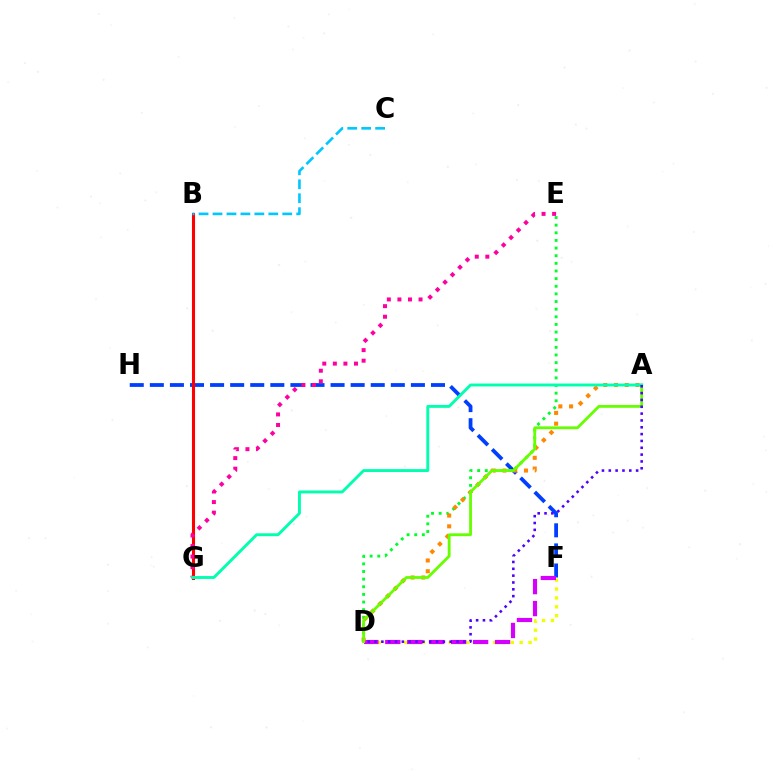{('F', 'H'): [{'color': '#003fff', 'line_style': 'dashed', 'thickness': 2.73}], ('D', 'F'): [{'color': '#eeff00', 'line_style': 'dotted', 'thickness': 2.41}, {'color': '#d600ff', 'line_style': 'dashed', 'thickness': 2.98}], ('B', 'G'): [{'color': '#ff0000', 'line_style': 'solid', 'thickness': 2.21}], ('B', 'C'): [{'color': '#00c7ff', 'line_style': 'dashed', 'thickness': 1.89}], ('D', 'E'): [{'color': '#00ff27', 'line_style': 'dotted', 'thickness': 2.07}], ('A', 'D'): [{'color': '#ff8800', 'line_style': 'dotted', 'thickness': 2.92}, {'color': '#66ff00', 'line_style': 'solid', 'thickness': 2.03}, {'color': '#4f00ff', 'line_style': 'dotted', 'thickness': 1.86}], ('E', 'G'): [{'color': '#ff00a0', 'line_style': 'dotted', 'thickness': 2.87}], ('A', 'G'): [{'color': '#00ffaf', 'line_style': 'solid', 'thickness': 2.09}]}